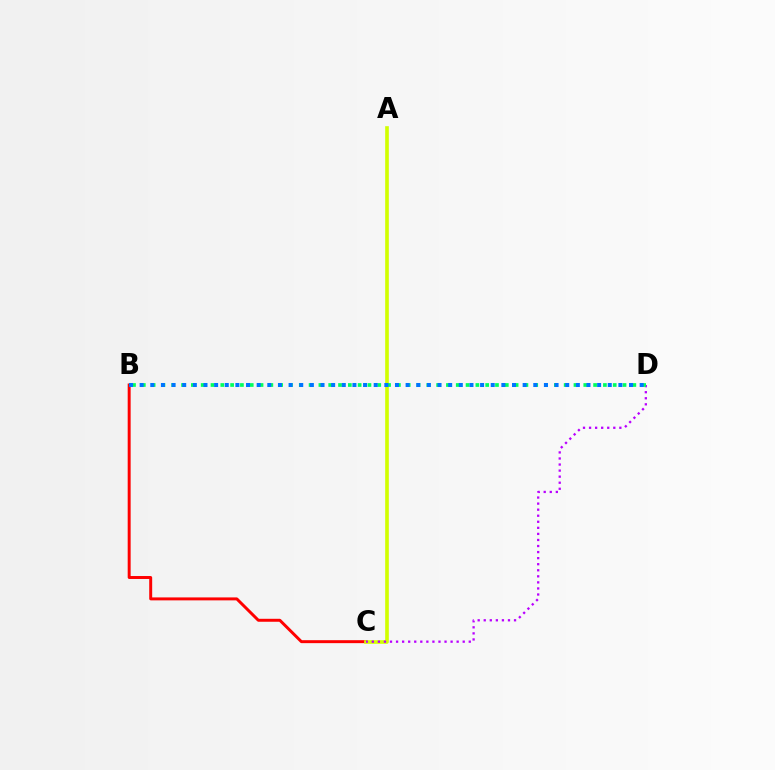{('B', 'C'): [{'color': '#ff0000', 'line_style': 'solid', 'thickness': 2.13}], ('A', 'C'): [{'color': '#d1ff00', 'line_style': 'solid', 'thickness': 2.62}], ('C', 'D'): [{'color': '#b900ff', 'line_style': 'dotted', 'thickness': 1.65}], ('B', 'D'): [{'color': '#00ff5c', 'line_style': 'dotted', 'thickness': 2.67}, {'color': '#0074ff', 'line_style': 'dotted', 'thickness': 2.89}]}